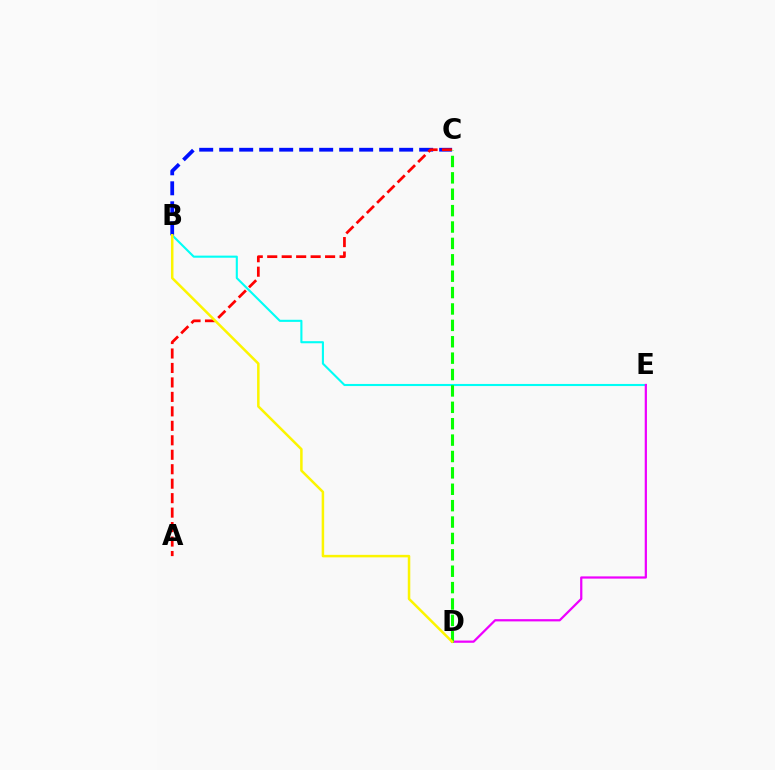{('B', 'E'): [{'color': '#00fff6', 'line_style': 'solid', 'thickness': 1.51}], ('B', 'C'): [{'color': '#0010ff', 'line_style': 'dashed', 'thickness': 2.72}], ('A', 'C'): [{'color': '#ff0000', 'line_style': 'dashed', 'thickness': 1.97}], ('D', 'E'): [{'color': '#ee00ff', 'line_style': 'solid', 'thickness': 1.61}], ('C', 'D'): [{'color': '#08ff00', 'line_style': 'dashed', 'thickness': 2.23}], ('B', 'D'): [{'color': '#fcf500', 'line_style': 'solid', 'thickness': 1.81}]}